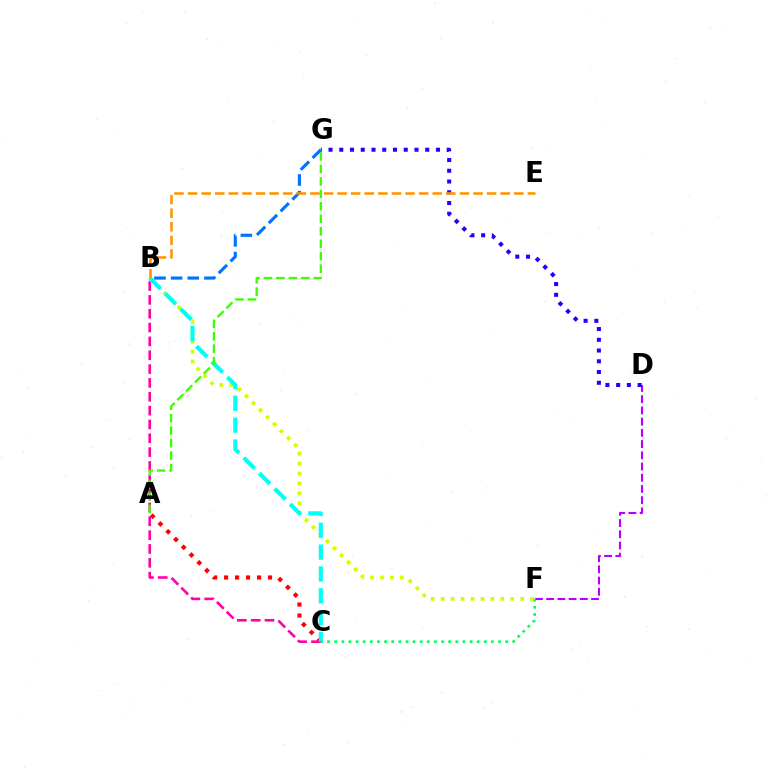{('A', 'C'): [{'color': '#ff0000', 'line_style': 'dotted', 'thickness': 2.98}], ('B', 'C'): [{'color': '#ff00ac', 'line_style': 'dashed', 'thickness': 1.88}, {'color': '#00fff6', 'line_style': 'dashed', 'thickness': 2.97}], ('B', 'F'): [{'color': '#d1ff00', 'line_style': 'dotted', 'thickness': 2.7}], ('D', 'F'): [{'color': '#b900ff', 'line_style': 'dashed', 'thickness': 1.52}], ('A', 'G'): [{'color': '#3dff00', 'line_style': 'dashed', 'thickness': 1.69}], ('C', 'F'): [{'color': '#00ff5c', 'line_style': 'dotted', 'thickness': 1.94}], ('D', 'G'): [{'color': '#2500ff', 'line_style': 'dotted', 'thickness': 2.92}], ('B', 'G'): [{'color': '#0074ff', 'line_style': 'dashed', 'thickness': 2.26}], ('B', 'E'): [{'color': '#ff9400', 'line_style': 'dashed', 'thickness': 1.85}]}